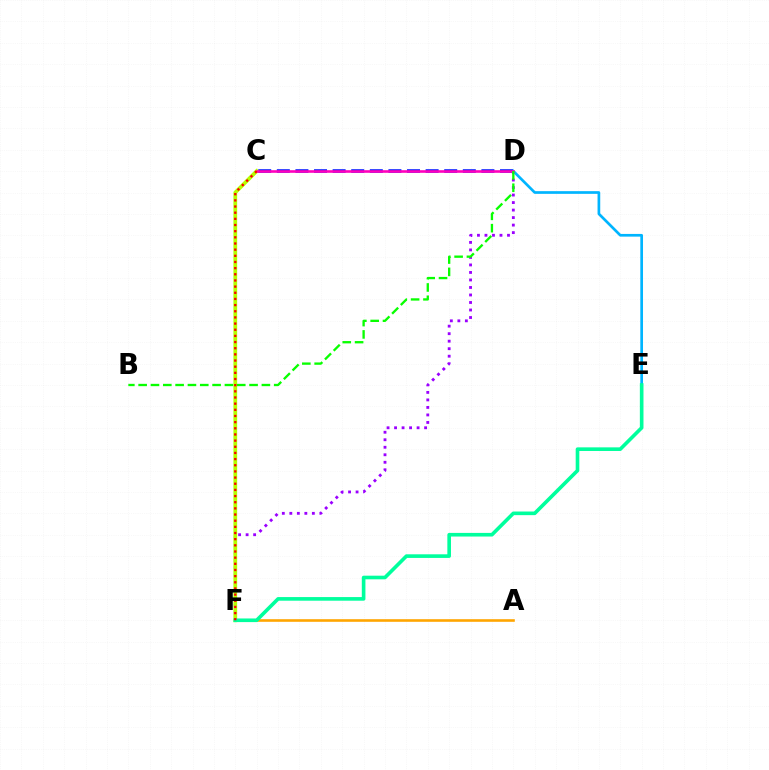{('D', 'F'): [{'color': '#9b00ff', 'line_style': 'dotted', 'thickness': 2.04}], ('C', 'D'): [{'color': '#0010ff', 'line_style': 'dashed', 'thickness': 2.53}, {'color': '#ff00bd', 'line_style': 'solid', 'thickness': 1.88}], ('A', 'F'): [{'color': '#ffa500', 'line_style': 'solid', 'thickness': 1.88}], ('C', 'F'): [{'color': '#b3ff00', 'line_style': 'solid', 'thickness': 2.69}, {'color': '#ff0000', 'line_style': 'dotted', 'thickness': 1.67}], ('D', 'E'): [{'color': '#00b5ff', 'line_style': 'solid', 'thickness': 1.94}], ('E', 'F'): [{'color': '#00ff9d', 'line_style': 'solid', 'thickness': 2.61}], ('B', 'D'): [{'color': '#08ff00', 'line_style': 'dashed', 'thickness': 1.67}]}